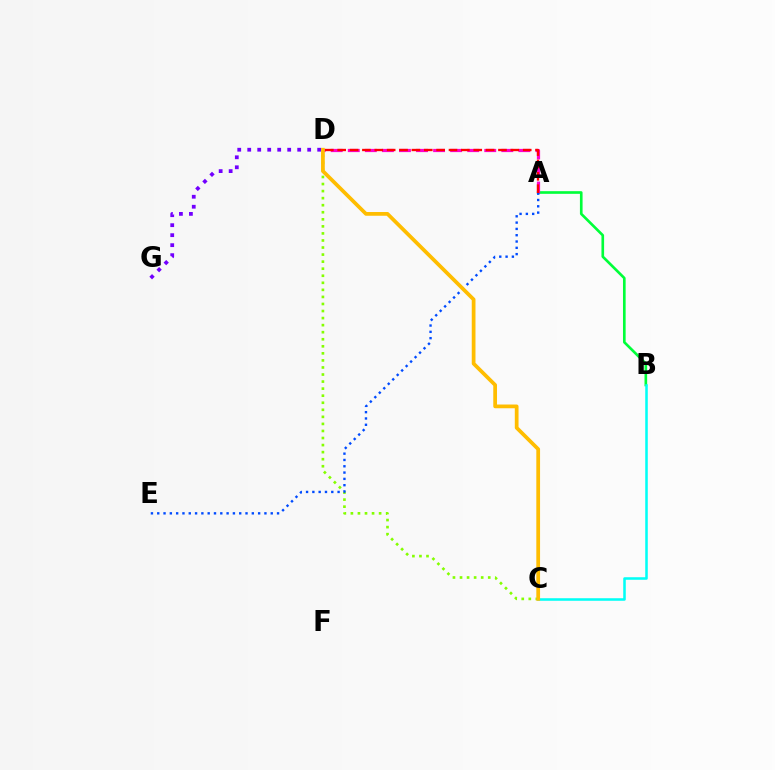{('A', 'B'): [{'color': '#00ff39', 'line_style': 'solid', 'thickness': 1.91}], ('B', 'C'): [{'color': '#00fff6', 'line_style': 'solid', 'thickness': 1.83}], ('A', 'D'): [{'color': '#ff00cf', 'line_style': 'dashed', 'thickness': 2.32}, {'color': '#ff0000', 'line_style': 'dashed', 'thickness': 1.68}], ('C', 'D'): [{'color': '#84ff00', 'line_style': 'dotted', 'thickness': 1.92}, {'color': '#ffbd00', 'line_style': 'solid', 'thickness': 2.69}], ('D', 'G'): [{'color': '#7200ff', 'line_style': 'dotted', 'thickness': 2.71}], ('A', 'E'): [{'color': '#004bff', 'line_style': 'dotted', 'thickness': 1.71}]}